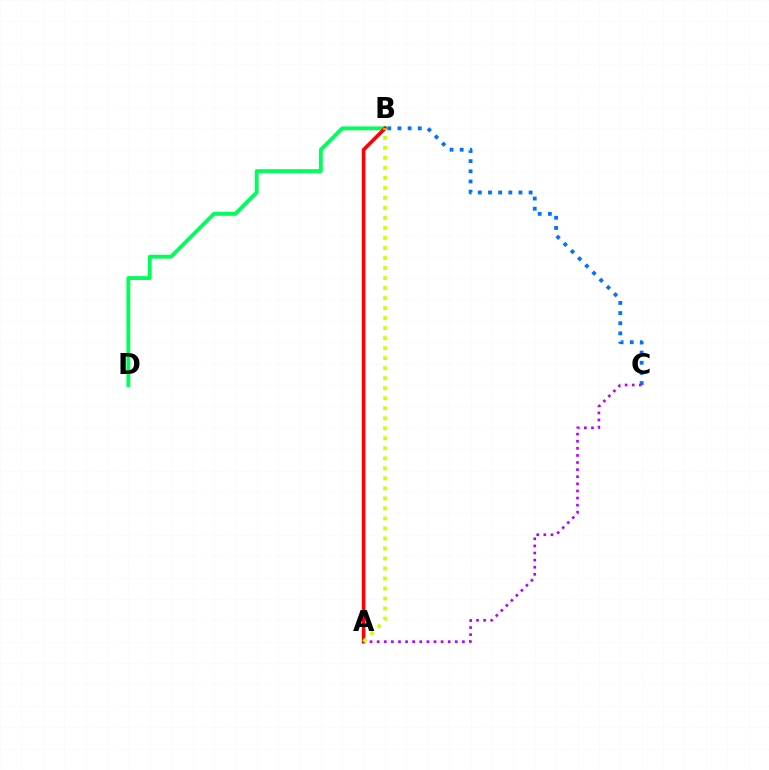{('B', 'D'): [{'color': '#00ff5c', 'line_style': 'solid', 'thickness': 2.79}], ('B', 'C'): [{'color': '#0074ff', 'line_style': 'dotted', 'thickness': 2.76}], ('A', 'B'): [{'color': '#ff0000', 'line_style': 'solid', 'thickness': 2.6}, {'color': '#d1ff00', 'line_style': 'dotted', 'thickness': 2.72}], ('A', 'C'): [{'color': '#b900ff', 'line_style': 'dotted', 'thickness': 1.93}]}